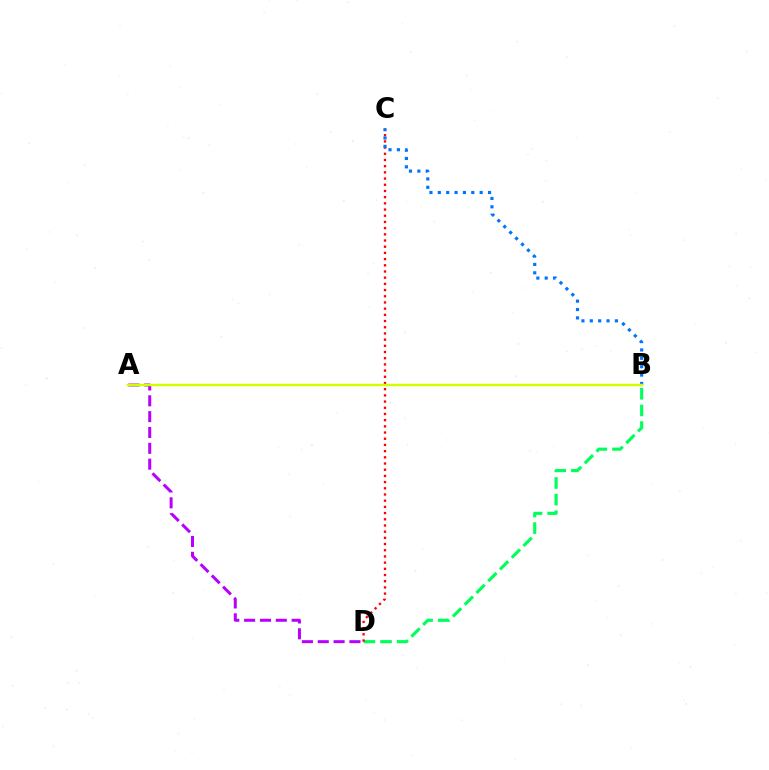{('B', 'D'): [{'color': '#00ff5c', 'line_style': 'dashed', 'thickness': 2.26}], ('A', 'D'): [{'color': '#b900ff', 'line_style': 'dashed', 'thickness': 2.15}], ('C', 'D'): [{'color': '#ff0000', 'line_style': 'dotted', 'thickness': 1.68}], ('B', 'C'): [{'color': '#0074ff', 'line_style': 'dotted', 'thickness': 2.27}], ('A', 'B'): [{'color': '#d1ff00', 'line_style': 'solid', 'thickness': 1.76}]}